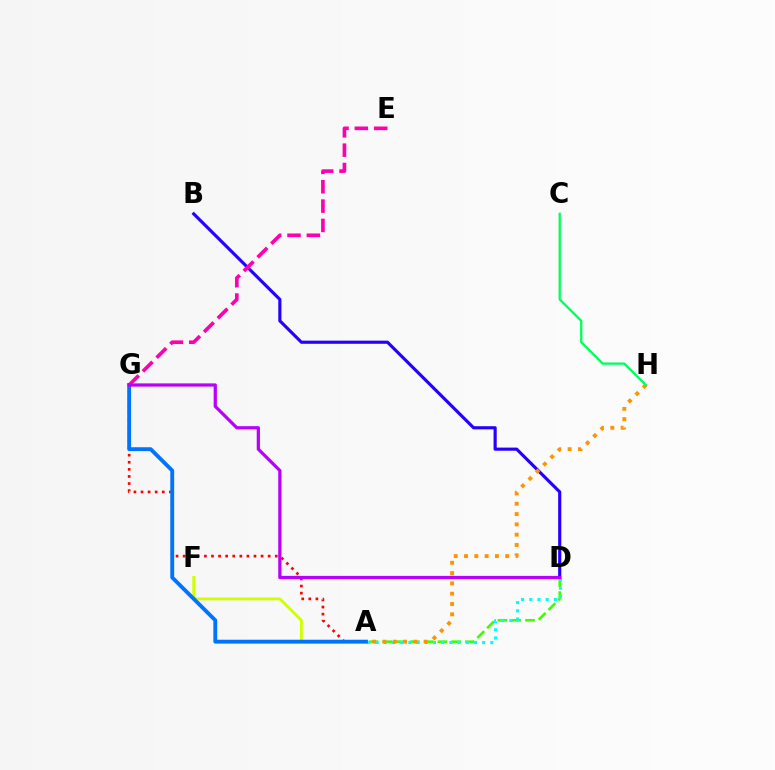{('A', 'F'): [{'color': '#d1ff00', 'line_style': 'solid', 'thickness': 2.05}], ('A', 'D'): [{'color': '#3dff00', 'line_style': 'dashed', 'thickness': 1.87}, {'color': '#00fff6', 'line_style': 'dotted', 'thickness': 2.23}], ('B', 'D'): [{'color': '#2500ff', 'line_style': 'solid', 'thickness': 2.26}], ('A', 'H'): [{'color': '#ff9400', 'line_style': 'dotted', 'thickness': 2.8}], ('A', 'G'): [{'color': '#ff0000', 'line_style': 'dotted', 'thickness': 1.93}, {'color': '#0074ff', 'line_style': 'solid', 'thickness': 2.78}], ('E', 'G'): [{'color': '#ff00ac', 'line_style': 'dashed', 'thickness': 2.63}], ('C', 'H'): [{'color': '#00ff5c', 'line_style': 'solid', 'thickness': 1.66}], ('D', 'G'): [{'color': '#b900ff', 'line_style': 'solid', 'thickness': 2.33}]}